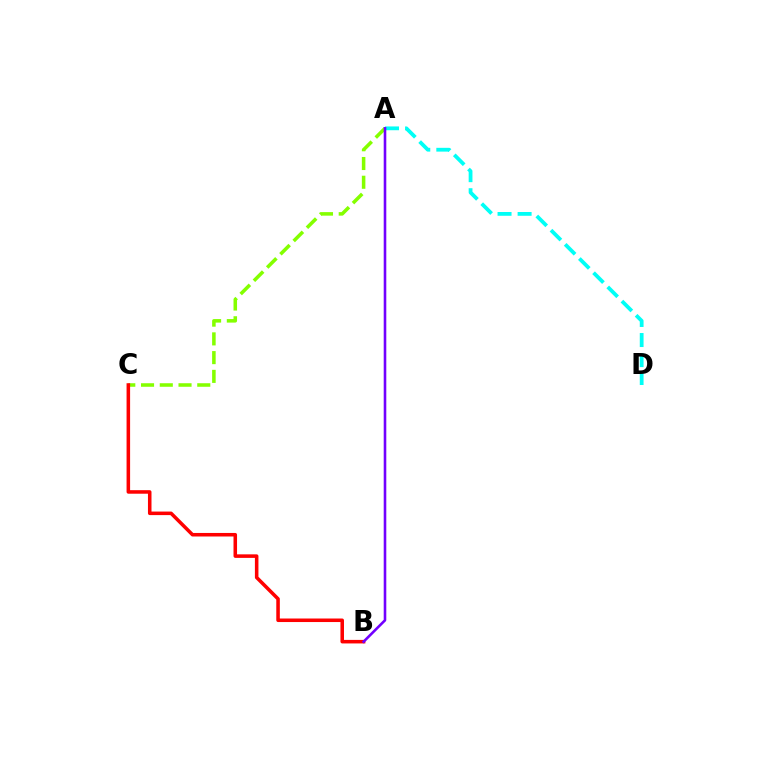{('A', 'C'): [{'color': '#84ff00', 'line_style': 'dashed', 'thickness': 2.55}], ('B', 'C'): [{'color': '#ff0000', 'line_style': 'solid', 'thickness': 2.55}], ('A', 'D'): [{'color': '#00fff6', 'line_style': 'dashed', 'thickness': 2.73}], ('A', 'B'): [{'color': '#7200ff', 'line_style': 'solid', 'thickness': 1.87}]}